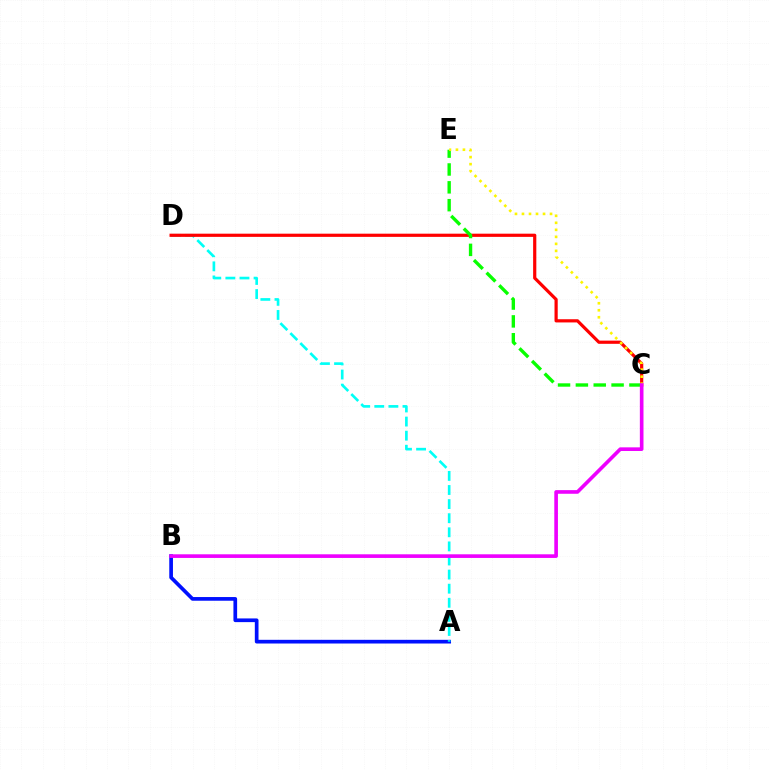{('A', 'B'): [{'color': '#0010ff', 'line_style': 'solid', 'thickness': 2.66}], ('A', 'D'): [{'color': '#00fff6', 'line_style': 'dashed', 'thickness': 1.92}], ('C', 'D'): [{'color': '#ff0000', 'line_style': 'solid', 'thickness': 2.3}], ('C', 'E'): [{'color': '#08ff00', 'line_style': 'dashed', 'thickness': 2.42}, {'color': '#fcf500', 'line_style': 'dotted', 'thickness': 1.9}], ('B', 'C'): [{'color': '#ee00ff', 'line_style': 'solid', 'thickness': 2.62}]}